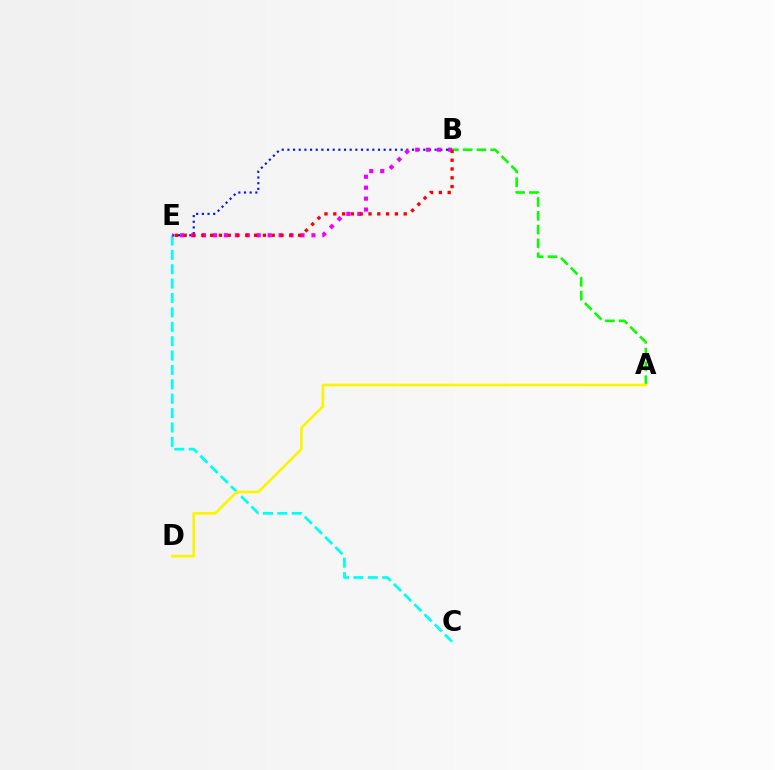{('C', 'E'): [{'color': '#00fff6', 'line_style': 'dashed', 'thickness': 1.95}], ('B', 'E'): [{'color': '#0010ff', 'line_style': 'dotted', 'thickness': 1.54}, {'color': '#ee00ff', 'line_style': 'dotted', 'thickness': 2.97}, {'color': '#ff0000', 'line_style': 'dotted', 'thickness': 2.39}], ('A', 'B'): [{'color': '#08ff00', 'line_style': 'dashed', 'thickness': 1.87}], ('A', 'D'): [{'color': '#fcf500', 'line_style': 'solid', 'thickness': 1.9}]}